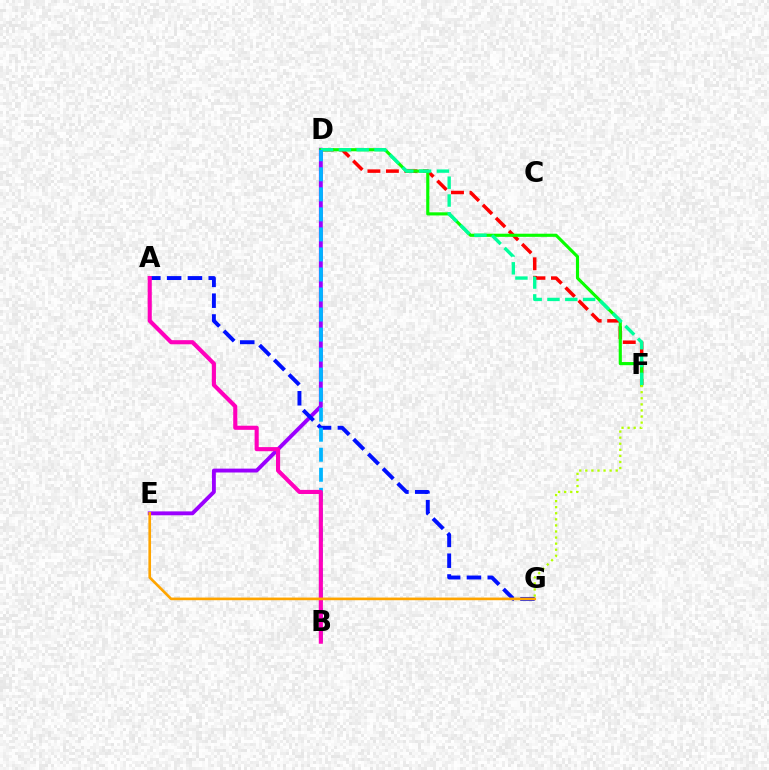{('D', 'F'): [{'color': '#ff0000', 'line_style': 'dashed', 'thickness': 2.51}, {'color': '#08ff00', 'line_style': 'solid', 'thickness': 2.26}, {'color': '#00ff9d', 'line_style': 'dashed', 'thickness': 2.42}], ('D', 'E'): [{'color': '#9b00ff', 'line_style': 'solid', 'thickness': 2.79}], ('A', 'G'): [{'color': '#0010ff', 'line_style': 'dashed', 'thickness': 2.82}], ('F', 'G'): [{'color': '#b3ff00', 'line_style': 'dotted', 'thickness': 1.65}], ('B', 'D'): [{'color': '#00b5ff', 'line_style': 'dashed', 'thickness': 2.72}], ('A', 'B'): [{'color': '#ff00bd', 'line_style': 'solid', 'thickness': 2.96}], ('E', 'G'): [{'color': '#ffa500', 'line_style': 'solid', 'thickness': 1.91}]}